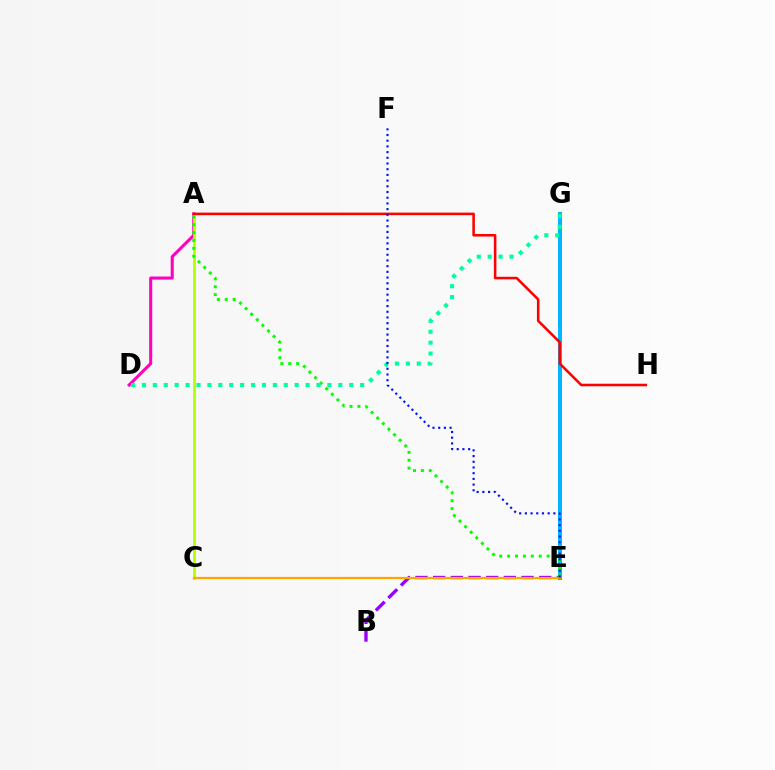{('E', 'G'): [{'color': '#00b5ff', 'line_style': 'solid', 'thickness': 2.87}], ('B', 'E'): [{'color': '#9b00ff', 'line_style': 'dashed', 'thickness': 2.4}], ('A', 'D'): [{'color': '#ff00bd', 'line_style': 'solid', 'thickness': 2.2}], ('A', 'C'): [{'color': '#b3ff00', 'line_style': 'solid', 'thickness': 1.97}], ('A', 'H'): [{'color': '#ff0000', 'line_style': 'solid', 'thickness': 1.84}], ('C', 'E'): [{'color': '#ffa500', 'line_style': 'solid', 'thickness': 1.61}], ('A', 'E'): [{'color': '#08ff00', 'line_style': 'dotted', 'thickness': 2.14}], ('D', 'G'): [{'color': '#00ff9d', 'line_style': 'dotted', 'thickness': 2.96}], ('E', 'F'): [{'color': '#0010ff', 'line_style': 'dotted', 'thickness': 1.55}]}